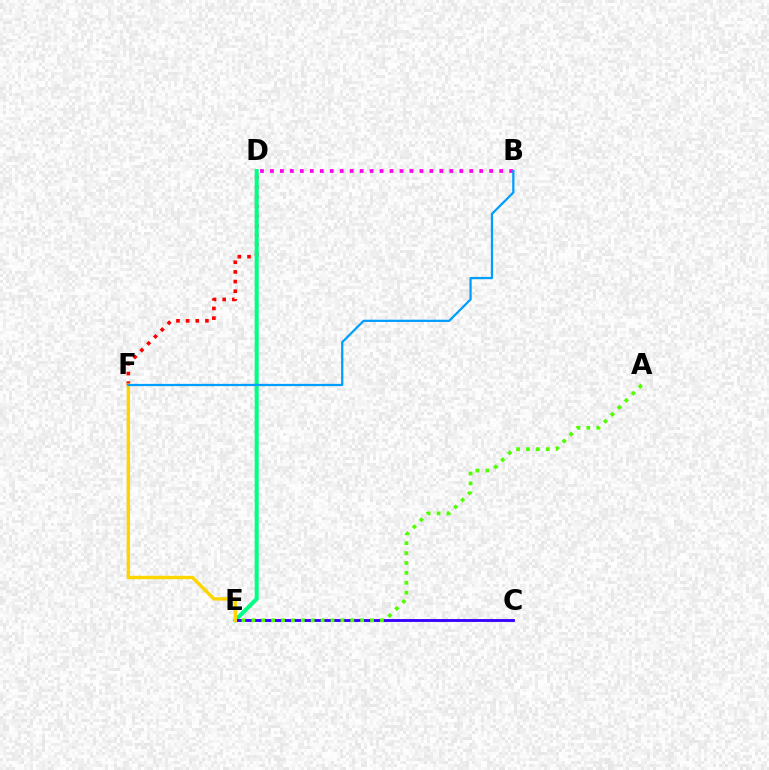{('D', 'F'): [{'color': '#ff0000', 'line_style': 'dotted', 'thickness': 2.62}], ('D', 'E'): [{'color': '#00ff86', 'line_style': 'solid', 'thickness': 2.9}], ('C', 'E'): [{'color': '#3700ff', 'line_style': 'solid', 'thickness': 2.05}], ('B', 'D'): [{'color': '#ff00ed', 'line_style': 'dotted', 'thickness': 2.71}], ('A', 'E'): [{'color': '#4fff00', 'line_style': 'dotted', 'thickness': 2.69}], ('E', 'F'): [{'color': '#ffd500', 'line_style': 'solid', 'thickness': 2.45}], ('B', 'F'): [{'color': '#009eff', 'line_style': 'solid', 'thickness': 1.61}]}